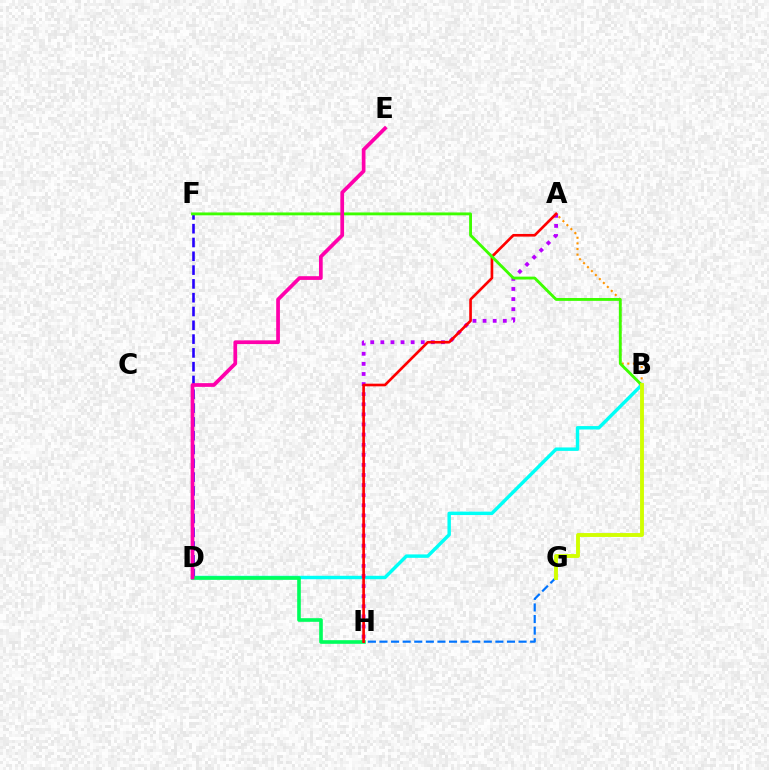{('A', 'B'): [{'color': '#ff9400', 'line_style': 'dotted', 'thickness': 1.53}], ('B', 'D'): [{'color': '#00fff6', 'line_style': 'solid', 'thickness': 2.47}], ('A', 'H'): [{'color': '#b900ff', 'line_style': 'dotted', 'thickness': 2.74}, {'color': '#ff0000', 'line_style': 'solid', 'thickness': 1.91}], ('D', 'F'): [{'color': '#2500ff', 'line_style': 'dashed', 'thickness': 1.87}], ('G', 'H'): [{'color': '#0074ff', 'line_style': 'dashed', 'thickness': 1.57}], ('D', 'H'): [{'color': '#00ff5c', 'line_style': 'solid', 'thickness': 2.62}], ('B', 'F'): [{'color': '#3dff00', 'line_style': 'solid', 'thickness': 2.06}], ('B', 'G'): [{'color': '#d1ff00', 'line_style': 'solid', 'thickness': 2.8}], ('D', 'E'): [{'color': '#ff00ac', 'line_style': 'solid', 'thickness': 2.68}]}